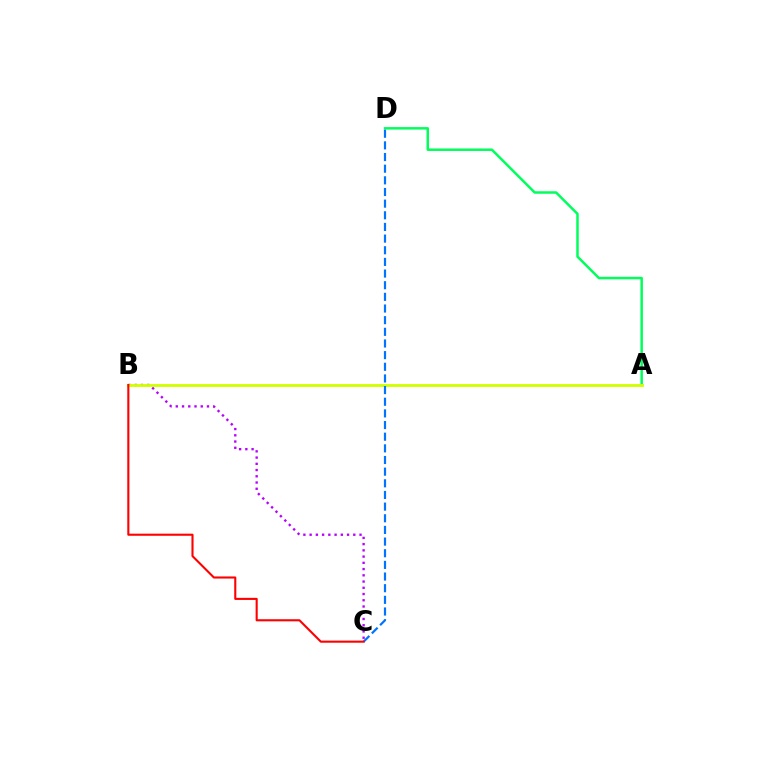{('A', 'D'): [{'color': '#00ff5c', 'line_style': 'solid', 'thickness': 1.8}], ('B', 'C'): [{'color': '#b900ff', 'line_style': 'dotted', 'thickness': 1.69}, {'color': '#ff0000', 'line_style': 'solid', 'thickness': 1.51}], ('A', 'B'): [{'color': '#d1ff00', 'line_style': 'solid', 'thickness': 2.06}], ('C', 'D'): [{'color': '#0074ff', 'line_style': 'dashed', 'thickness': 1.58}]}